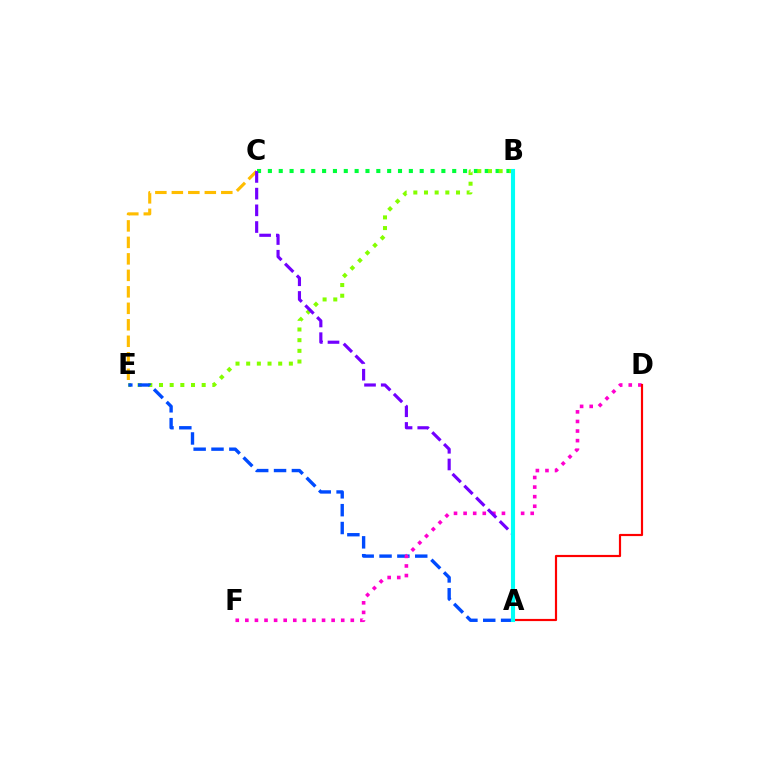{('C', 'E'): [{'color': '#ffbd00', 'line_style': 'dashed', 'thickness': 2.24}], ('B', 'C'): [{'color': '#00ff39', 'line_style': 'dotted', 'thickness': 2.95}], ('B', 'E'): [{'color': '#84ff00', 'line_style': 'dotted', 'thickness': 2.9}], ('A', 'E'): [{'color': '#004bff', 'line_style': 'dashed', 'thickness': 2.43}], ('D', 'F'): [{'color': '#ff00cf', 'line_style': 'dotted', 'thickness': 2.6}], ('A', 'C'): [{'color': '#7200ff', 'line_style': 'dashed', 'thickness': 2.27}], ('A', 'D'): [{'color': '#ff0000', 'line_style': 'solid', 'thickness': 1.57}], ('A', 'B'): [{'color': '#00fff6', 'line_style': 'solid', 'thickness': 2.95}]}